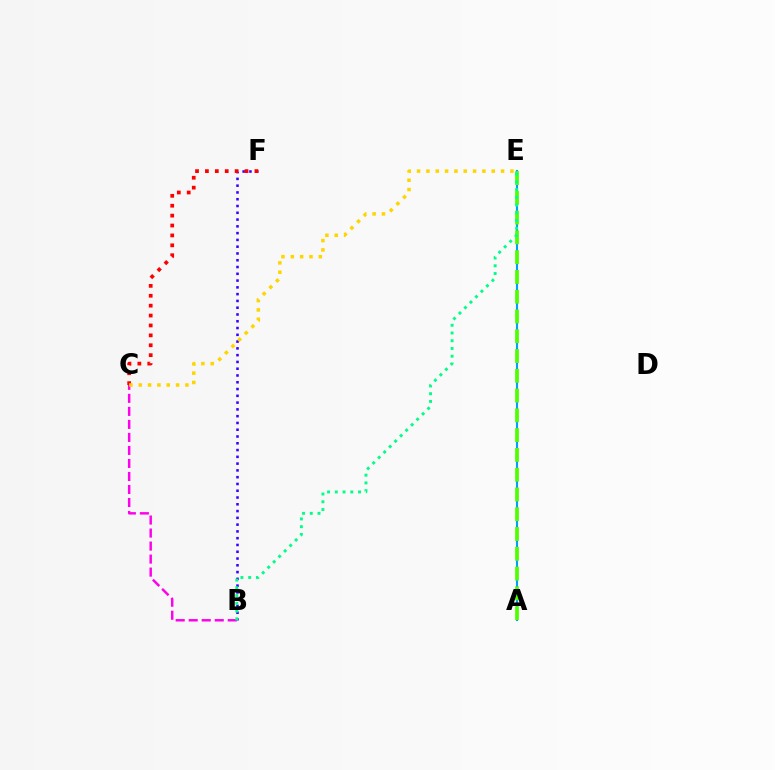{('A', 'E'): [{'color': '#009eff', 'line_style': 'solid', 'thickness': 1.51}, {'color': '#4fff00', 'line_style': 'dashed', 'thickness': 2.69}], ('B', 'F'): [{'color': '#3700ff', 'line_style': 'dotted', 'thickness': 1.84}], ('B', 'C'): [{'color': '#ff00ed', 'line_style': 'dashed', 'thickness': 1.77}], ('C', 'F'): [{'color': '#ff0000', 'line_style': 'dotted', 'thickness': 2.69}], ('C', 'E'): [{'color': '#ffd500', 'line_style': 'dotted', 'thickness': 2.54}], ('B', 'E'): [{'color': '#00ff86', 'line_style': 'dotted', 'thickness': 2.1}]}